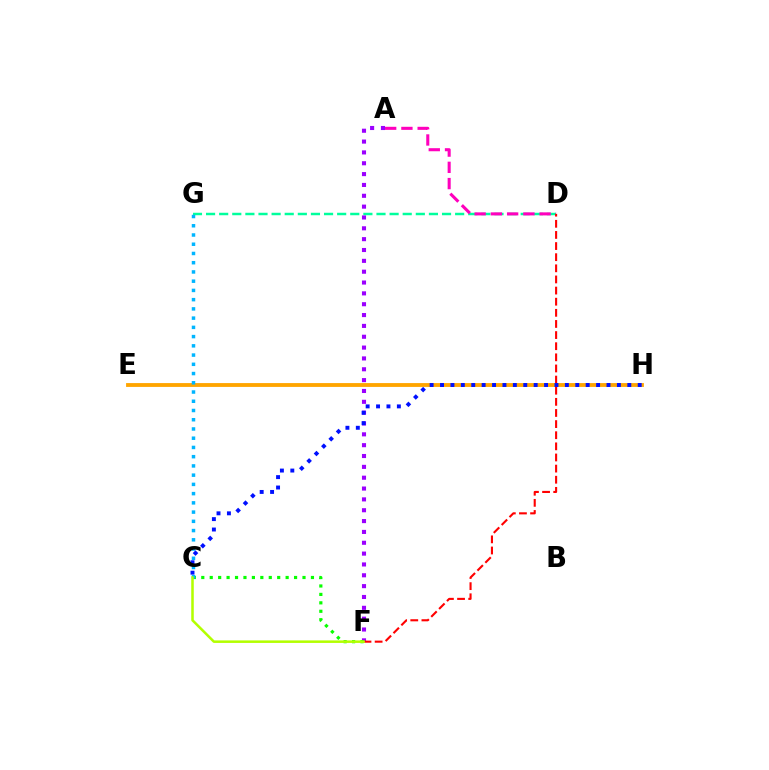{('D', 'G'): [{'color': '#00ff9d', 'line_style': 'dashed', 'thickness': 1.78}], ('A', 'D'): [{'color': '#ff00bd', 'line_style': 'dashed', 'thickness': 2.21}], ('A', 'F'): [{'color': '#9b00ff', 'line_style': 'dotted', 'thickness': 2.95}], ('D', 'F'): [{'color': '#ff0000', 'line_style': 'dashed', 'thickness': 1.51}], ('E', 'H'): [{'color': '#ffa500', 'line_style': 'solid', 'thickness': 2.76}], ('C', 'F'): [{'color': '#08ff00', 'line_style': 'dotted', 'thickness': 2.29}, {'color': '#b3ff00', 'line_style': 'solid', 'thickness': 1.82}], ('C', 'G'): [{'color': '#00b5ff', 'line_style': 'dotted', 'thickness': 2.51}], ('C', 'H'): [{'color': '#0010ff', 'line_style': 'dotted', 'thickness': 2.83}]}